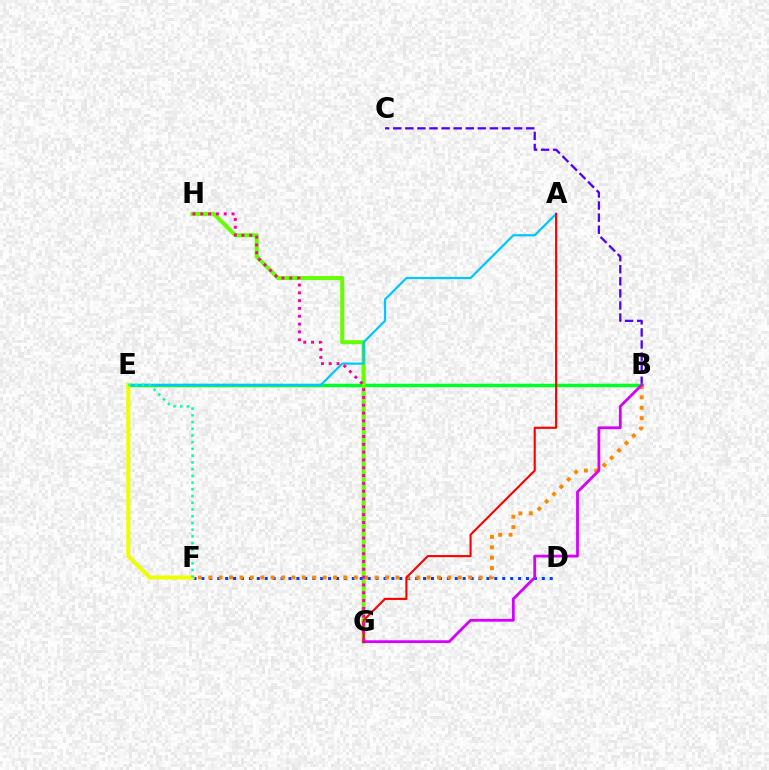{('B', 'C'): [{'color': '#4f00ff', 'line_style': 'dashed', 'thickness': 1.64}], ('B', 'E'): [{'color': '#00ff27', 'line_style': 'solid', 'thickness': 2.5}], ('G', 'H'): [{'color': '#66ff00', 'line_style': 'solid', 'thickness': 2.91}, {'color': '#ff00a0', 'line_style': 'dotted', 'thickness': 2.12}], ('D', 'F'): [{'color': '#003fff', 'line_style': 'dotted', 'thickness': 2.15}], ('A', 'E'): [{'color': '#00c7ff', 'line_style': 'solid', 'thickness': 1.61}], ('B', 'F'): [{'color': '#ff8800', 'line_style': 'dotted', 'thickness': 2.82}], ('E', 'F'): [{'color': '#eeff00', 'line_style': 'solid', 'thickness': 2.93}, {'color': '#00ffaf', 'line_style': 'dotted', 'thickness': 1.83}], ('B', 'G'): [{'color': '#d600ff', 'line_style': 'solid', 'thickness': 2.01}], ('A', 'G'): [{'color': '#ff0000', 'line_style': 'solid', 'thickness': 1.53}]}